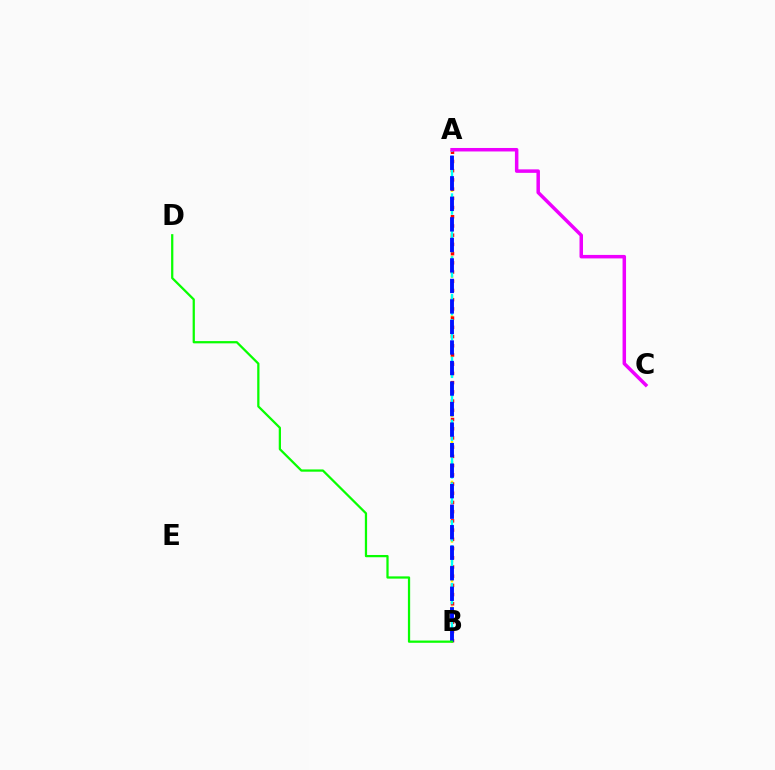{('A', 'B'): [{'color': '#fcf500', 'line_style': 'dotted', 'thickness': 1.8}, {'color': '#ff0000', 'line_style': 'dotted', 'thickness': 2.5}, {'color': '#00fff6', 'line_style': 'dashed', 'thickness': 1.71}, {'color': '#0010ff', 'line_style': 'dashed', 'thickness': 2.79}], ('A', 'C'): [{'color': '#ee00ff', 'line_style': 'solid', 'thickness': 2.51}], ('B', 'D'): [{'color': '#08ff00', 'line_style': 'solid', 'thickness': 1.62}]}